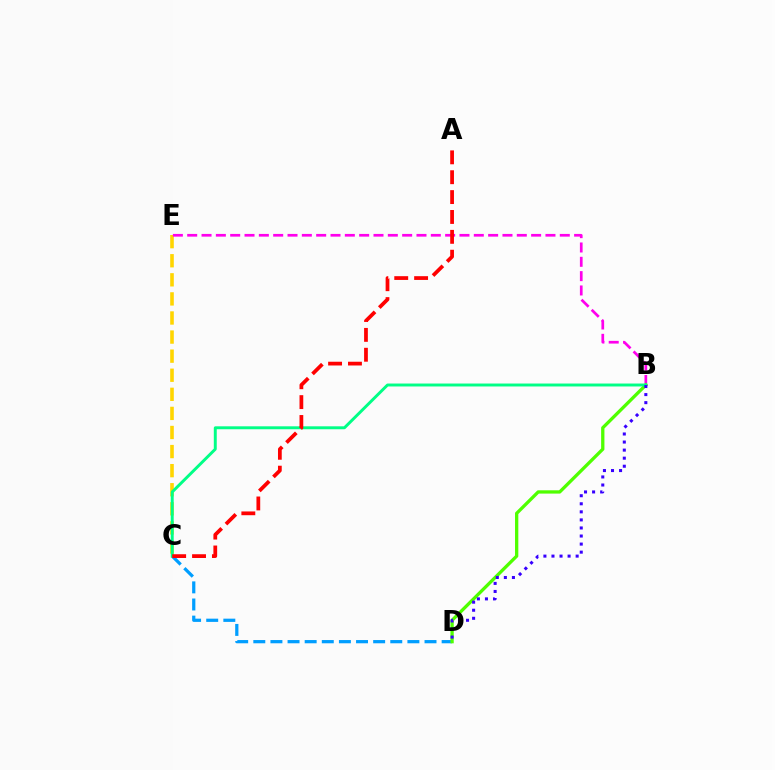{('C', 'E'): [{'color': '#ffd500', 'line_style': 'dashed', 'thickness': 2.59}], ('B', 'E'): [{'color': '#ff00ed', 'line_style': 'dashed', 'thickness': 1.95}], ('C', 'D'): [{'color': '#009eff', 'line_style': 'dashed', 'thickness': 2.33}], ('B', 'D'): [{'color': '#4fff00', 'line_style': 'solid', 'thickness': 2.37}, {'color': '#3700ff', 'line_style': 'dotted', 'thickness': 2.19}], ('B', 'C'): [{'color': '#00ff86', 'line_style': 'solid', 'thickness': 2.11}], ('A', 'C'): [{'color': '#ff0000', 'line_style': 'dashed', 'thickness': 2.7}]}